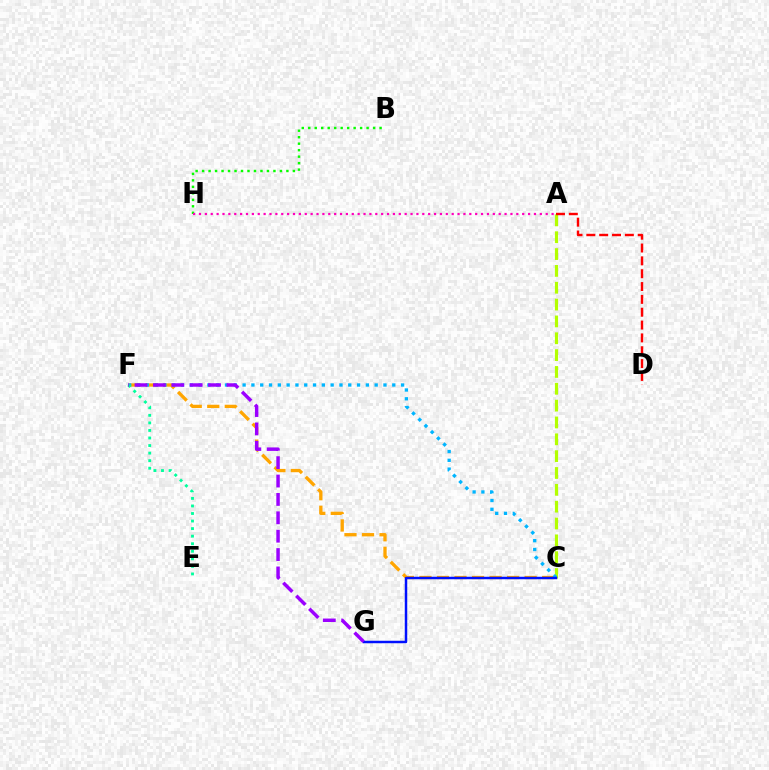{('B', 'H'): [{'color': '#08ff00', 'line_style': 'dotted', 'thickness': 1.76}], ('C', 'F'): [{'color': '#ffa500', 'line_style': 'dashed', 'thickness': 2.38}, {'color': '#00b5ff', 'line_style': 'dotted', 'thickness': 2.39}], ('A', 'C'): [{'color': '#b3ff00', 'line_style': 'dashed', 'thickness': 2.29}], ('A', 'D'): [{'color': '#ff0000', 'line_style': 'dashed', 'thickness': 1.74}], ('A', 'H'): [{'color': '#ff00bd', 'line_style': 'dotted', 'thickness': 1.6}], ('C', 'G'): [{'color': '#0010ff', 'line_style': 'solid', 'thickness': 1.78}], ('E', 'F'): [{'color': '#00ff9d', 'line_style': 'dotted', 'thickness': 2.05}], ('F', 'G'): [{'color': '#9b00ff', 'line_style': 'dashed', 'thickness': 2.5}]}